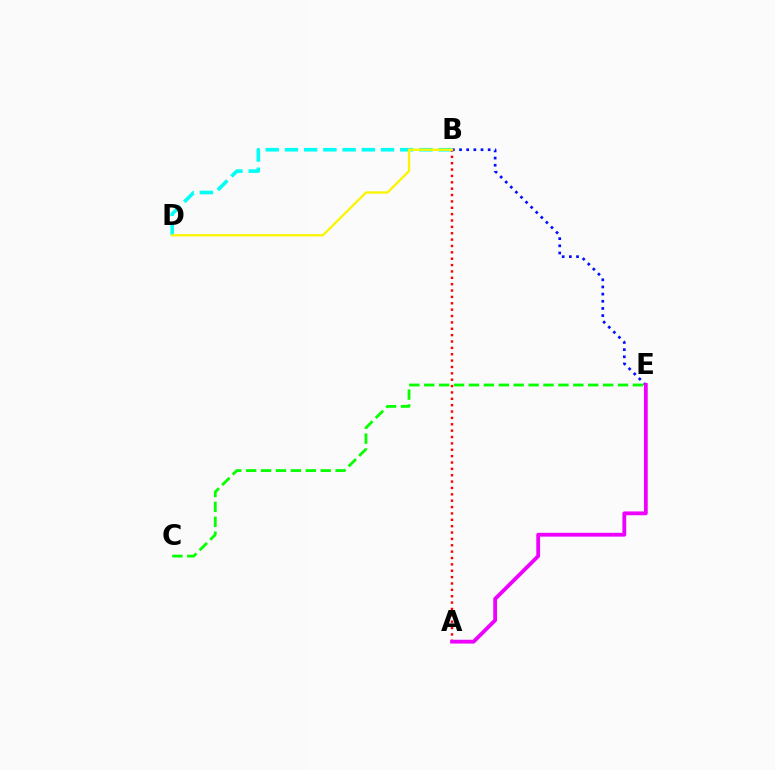{('B', 'E'): [{'color': '#0010ff', 'line_style': 'dotted', 'thickness': 1.95}], ('B', 'D'): [{'color': '#00fff6', 'line_style': 'dashed', 'thickness': 2.61}, {'color': '#fcf500', 'line_style': 'solid', 'thickness': 1.66}], ('A', 'B'): [{'color': '#ff0000', 'line_style': 'dotted', 'thickness': 1.73}], ('C', 'E'): [{'color': '#08ff00', 'line_style': 'dashed', 'thickness': 2.03}], ('A', 'E'): [{'color': '#ee00ff', 'line_style': 'solid', 'thickness': 2.74}]}